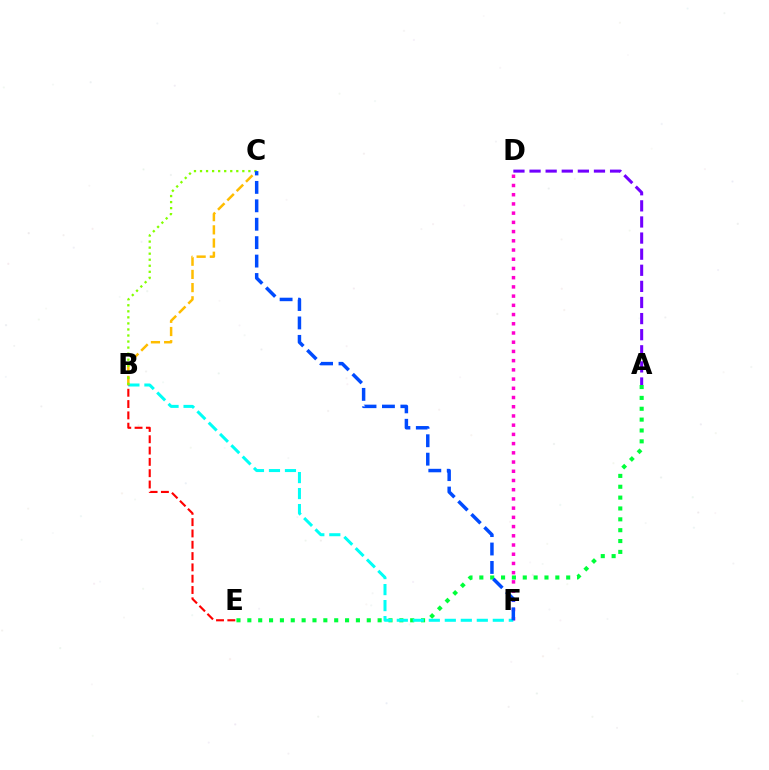{('D', 'F'): [{'color': '#ff00cf', 'line_style': 'dotted', 'thickness': 2.5}], ('A', 'E'): [{'color': '#00ff39', 'line_style': 'dotted', 'thickness': 2.95}], ('B', 'F'): [{'color': '#00fff6', 'line_style': 'dashed', 'thickness': 2.17}], ('B', 'C'): [{'color': '#ffbd00', 'line_style': 'dashed', 'thickness': 1.79}, {'color': '#84ff00', 'line_style': 'dotted', 'thickness': 1.64}], ('A', 'D'): [{'color': '#7200ff', 'line_style': 'dashed', 'thickness': 2.19}], ('B', 'E'): [{'color': '#ff0000', 'line_style': 'dashed', 'thickness': 1.54}], ('C', 'F'): [{'color': '#004bff', 'line_style': 'dashed', 'thickness': 2.5}]}